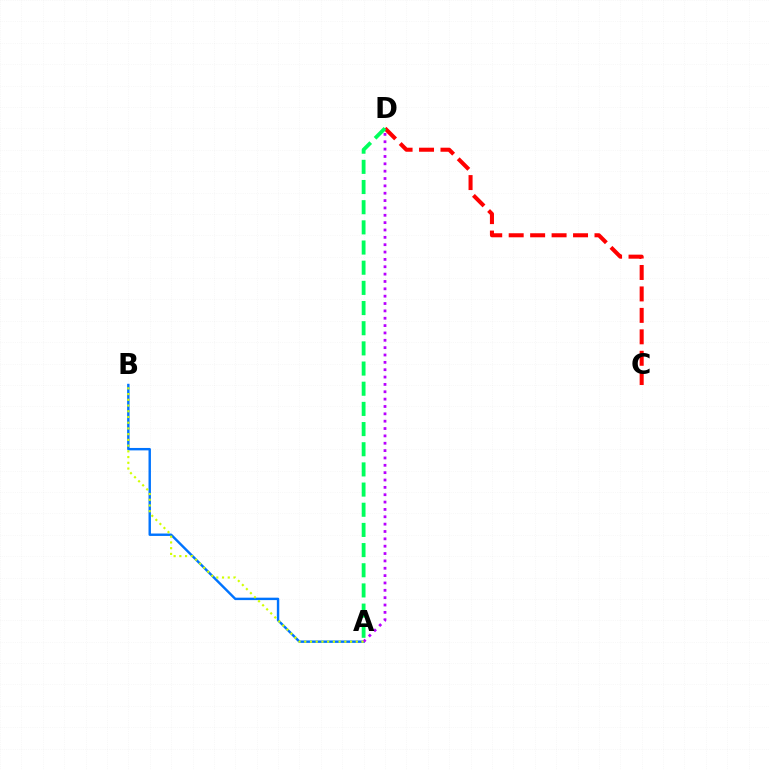{('A', 'B'): [{'color': '#0074ff', 'line_style': 'solid', 'thickness': 1.75}, {'color': '#d1ff00', 'line_style': 'dotted', 'thickness': 1.56}], ('C', 'D'): [{'color': '#ff0000', 'line_style': 'dashed', 'thickness': 2.91}], ('A', 'D'): [{'color': '#b900ff', 'line_style': 'dotted', 'thickness': 2.0}, {'color': '#00ff5c', 'line_style': 'dashed', 'thickness': 2.74}]}